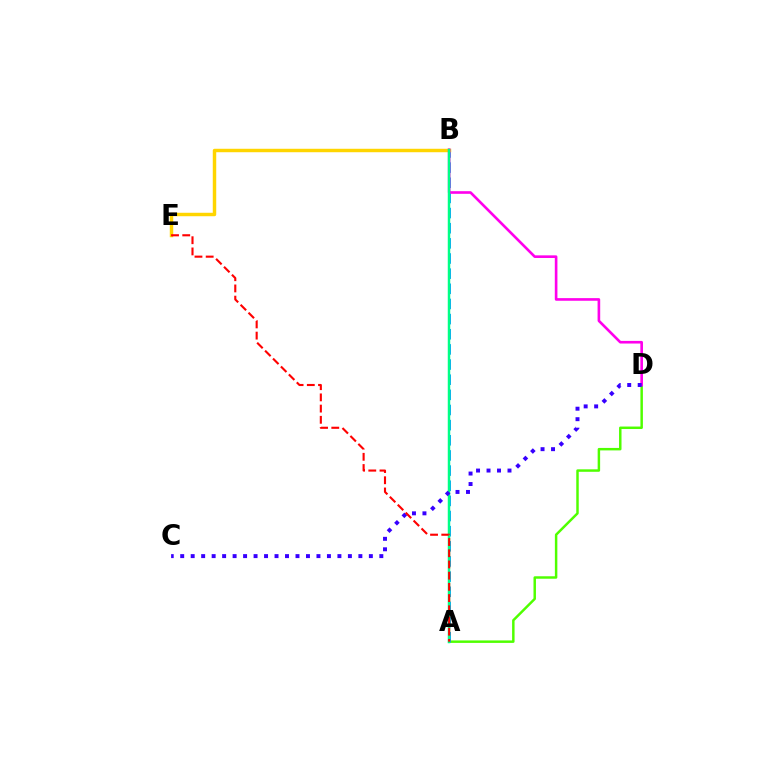{('A', 'D'): [{'color': '#4fff00', 'line_style': 'solid', 'thickness': 1.78}], ('A', 'B'): [{'color': '#009eff', 'line_style': 'dashed', 'thickness': 2.06}, {'color': '#00ff86', 'line_style': 'solid', 'thickness': 1.78}], ('B', 'E'): [{'color': '#ffd500', 'line_style': 'solid', 'thickness': 2.48}], ('B', 'D'): [{'color': '#ff00ed', 'line_style': 'solid', 'thickness': 1.89}], ('C', 'D'): [{'color': '#3700ff', 'line_style': 'dotted', 'thickness': 2.85}], ('A', 'E'): [{'color': '#ff0000', 'line_style': 'dashed', 'thickness': 1.52}]}